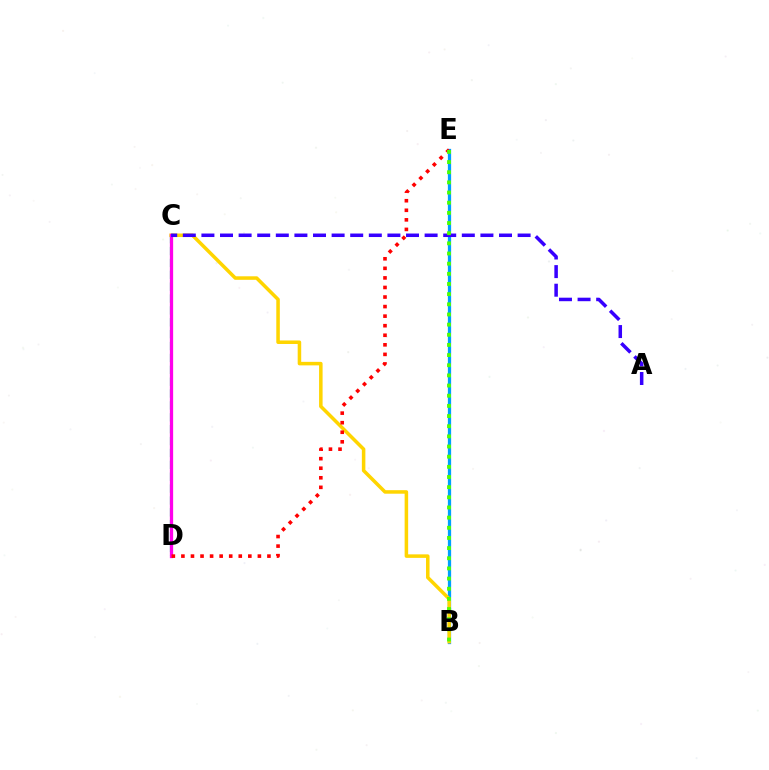{('B', 'E'): [{'color': '#009eff', 'line_style': 'solid', 'thickness': 2.35}, {'color': '#4fff00', 'line_style': 'dotted', 'thickness': 2.76}], ('C', 'D'): [{'color': '#00ff86', 'line_style': 'dashed', 'thickness': 1.61}, {'color': '#ff00ed', 'line_style': 'solid', 'thickness': 2.36}], ('B', 'C'): [{'color': '#ffd500', 'line_style': 'solid', 'thickness': 2.54}], ('D', 'E'): [{'color': '#ff0000', 'line_style': 'dotted', 'thickness': 2.6}], ('A', 'C'): [{'color': '#3700ff', 'line_style': 'dashed', 'thickness': 2.53}]}